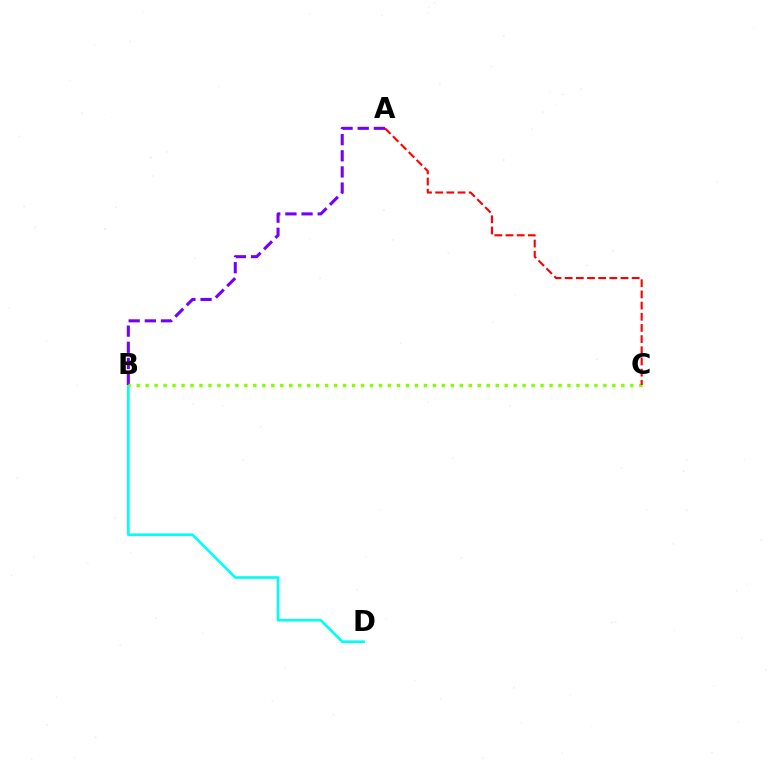{('B', 'D'): [{'color': '#00fff6', 'line_style': 'solid', 'thickness': 1.9}], ('A', 'B'): [{'color': '#7200ff', 'line_style': 'dashed', 'thickness': 2.19}], ('B', 'C'): [{'color': '#84ff00', 'line_style': 'dotted', 'thickness': 2.44}], ('A', 'C'): [{'color': '#ff0000', 'line_style': 'dashed', 'thickness': 1.52}]}